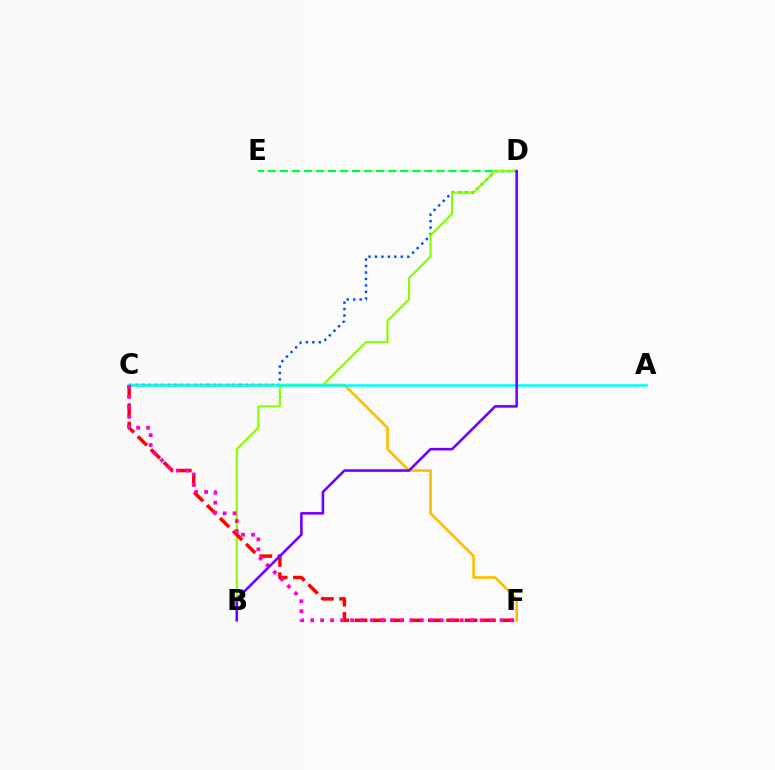{('C', 'F'): [{'color': '#ffbd00', 'line_style': 'solid', 'thickness': 1.9}, {'color': '#ff0000', 'line_style': 'dashed', 'thickness': 2.49}, {'color': '#ff00cf', 'line_style': 'dotted', 'thickness': 2.71}], ('C', 'D'): [{'color': '#004bff', 'line_style': 'dotted', 'thickness': 1.75}], ('D', 'E'): [{'color': '#00ff39', 'line_style': 'dashed', 'thickness': 1.64}], ('B', 'D'): [{'color': '#84ff00', 'line_style': 'solid', 'thickness': 1.55}, {'color': '#7200ff', 'line_style': 'solid', 'thickness': 1.86}], ('A', 'C'): [{'color': '#00fff6', 'line_style': 'solid', 'thickness': 1.86}]}